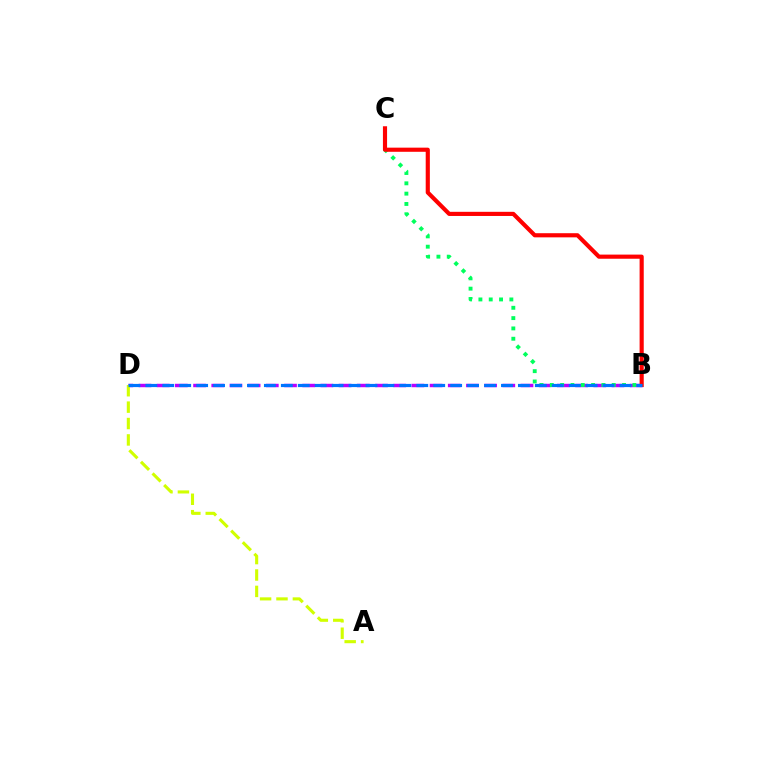{('B', 'D'): [{'color': '#b900ff', 'line_style': 'dashed', 'thickness': 2.47}, {'color': '#0074ff', 'line_style': 'dashed', 'thickness': 2.3}], ('B', 'C'): [{'color': '#00ff5c', 'line_style': 'dotted', 'thickness': 2.8}, {'color': '#ff0000', 'line_style': 'solid', 'thickness': 2.98}], ('A', 'D'): [{'color': '#d1ff00', 'line_style': 'dashed', 'thickness': 2.23}]}